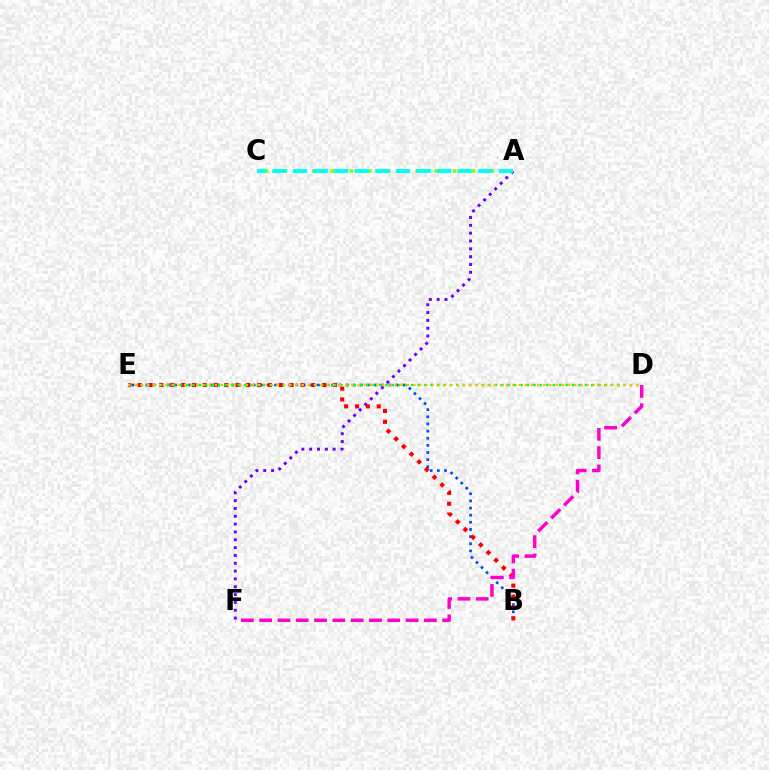{('B', 'E'): [{'color': '#004bff', 'line_style': 'dotted', 'thickness': 1.94}, {'color': '#ff0000', 'line_style': 'dotted', 'thickness': 2.95}], ('A', 'C'): [{'color': '#84ff00', 'line_style': 'dotted', 'thickness': 2.56}, {'color': '#00fff6', 'line_style': 'dashed', 'thickness': 2.8}], ('A', 'F'): [{'color': '#7200ff', 'line_style': 'dotted', 'thickness': 2.13}], ('D', 'E'): [{'color': '#00ff39', 'line_style': 'dotted', 'thickness': 1.75}, {'color': '#ffbd00', 'line_style': 'dotted', 'thickness': 1.68}], ('D', 'F'): [{'color': '#ff00cf', 'line_style': 'dashed', 'thickness': 2.49}]}